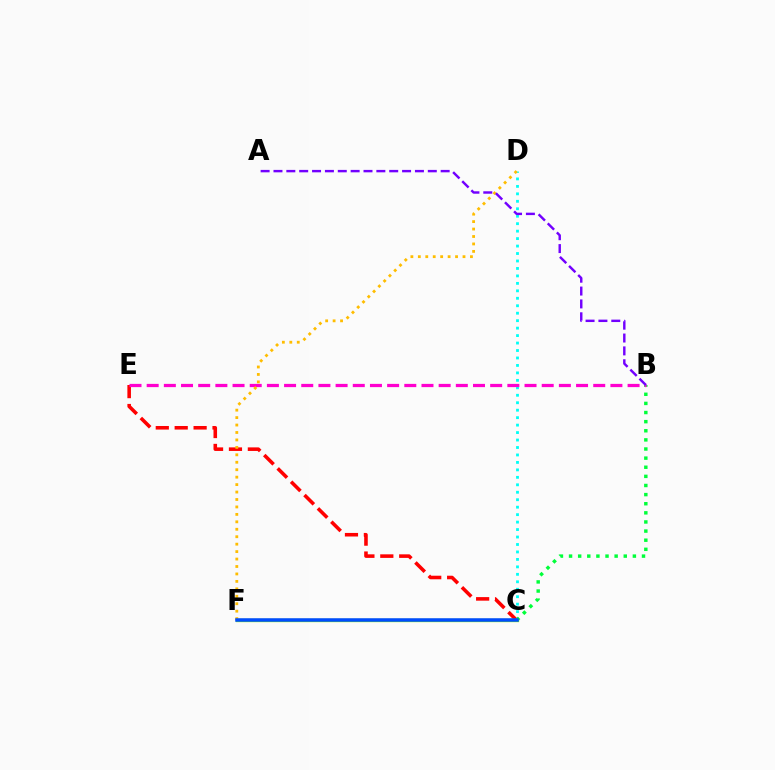{('C', 'D'): [{'color': '#00fff6', 'line_style': 'dotted', 'thickness': 2.03}], ('C', 'E'): [{'color': '#ff0000', 'line_style': 'dashed', 'thickness': 2.57}], ('C', 'F'): [{'color': '#84ff00', 'line_style': 'solid', 'thickness': 2.38}, {'color': '#004bff', 'line_style': 'solid', 'thickness': 2.53}], ('B', 'C'): [{'color': '#00ff39', 'line_style': 'dotted', 'thickness': 2.48}], ('B', 'E'): [{'color': '#ff00cf', 'line_style': 'dashed', 'thickness': 2.33}], ('D', 'F'): [{'color': '#ffbd00', 'line_style': 'dotted', 'thickness': 2.02}], ('A', 'B'): [{'color': '#7200ff', 'line_style': 'dashed', 'thickness': 1.75}]}